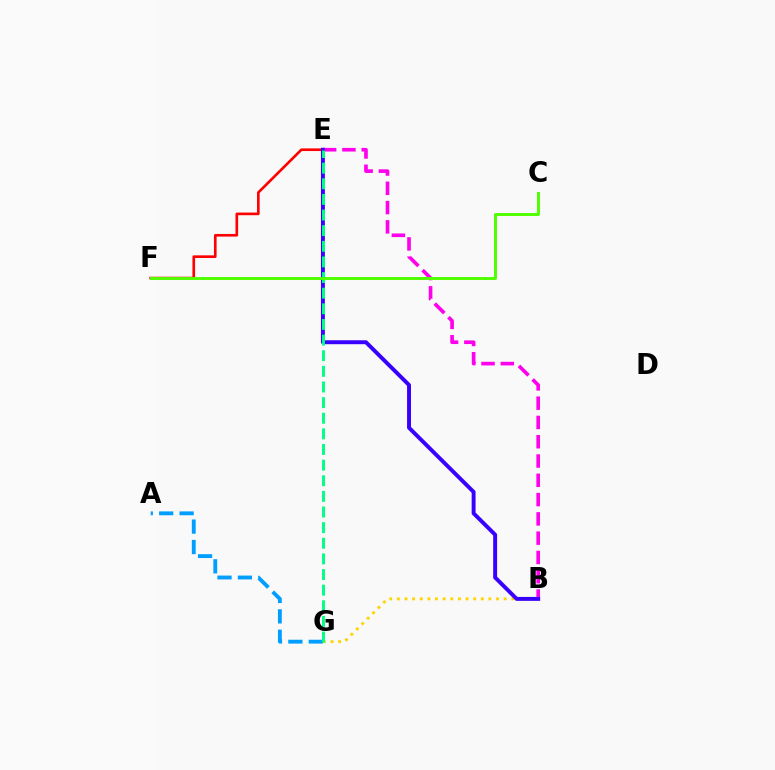{('A', 'G'): [{'color': '#009eff', 'line_style': 'dashed', 'thickness': 2.77}], ('E', 'F'): [{'color': '#ff0000', 'line_style': 'solid', 'thickness': 1.9}], ('B', 'E'): [{'color': '#ff00ed', 'line_style': 'dashed', 'thickness': 2.62}, {'color': '#3700ff', 'line_style': 'solid', 'thickness': 2.83}], ('B', 'G'): [{'color': '#ffd500', 'line_style': 'dotted', 'thickness': 2.07}], ('E', 'G'): [{'color': '#00ff86', 'line_style': 'dashed', 'thickness': 2.12}], ('C', 'F'): [{'color': '#4fff00', 'line_style': 'solid', 'thickness': 2.12}]}